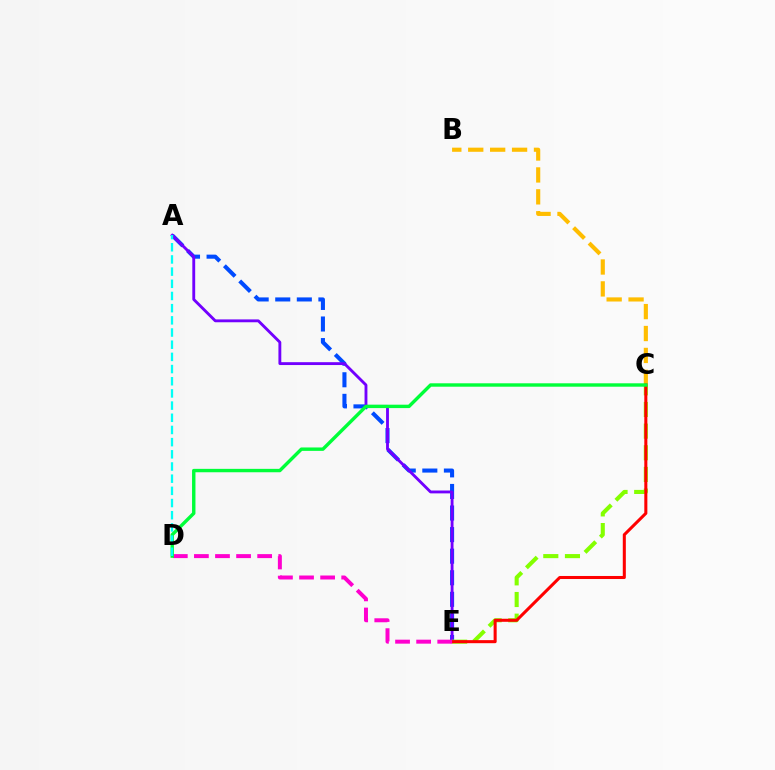{('A', 'E'): [{'color': '#004bff', 'line_style': 'dashed', 'thickness': 2.93}, {'color': '#7200ff', 'line_style': 'solid', 'thickness': 2.06}], ('B', 'C'): [{'color': '#ffbd00', 'line_style': 'dashed', 'thickness': 2.98}], ('C', 'E'): [{'color': '#84ff00', 'line_style': 'dashed', 'thickness': 2.94}, {'color': '#ff0000', 'line_style': 'solid', 'thickness': 2.2}], ('D', 'E'): [{'color': '#ff00cf', 'line_style': 'dashed', 'thickness': 2.86}], ('C', 'D'): [{'color': '#00ff39', 'line_style': 'solid', 'thickness': 2.45}], ('A', 'D'): [{'color': '#00fff6', 'line_style': 'dashed', 'thickness': 1.65}]}